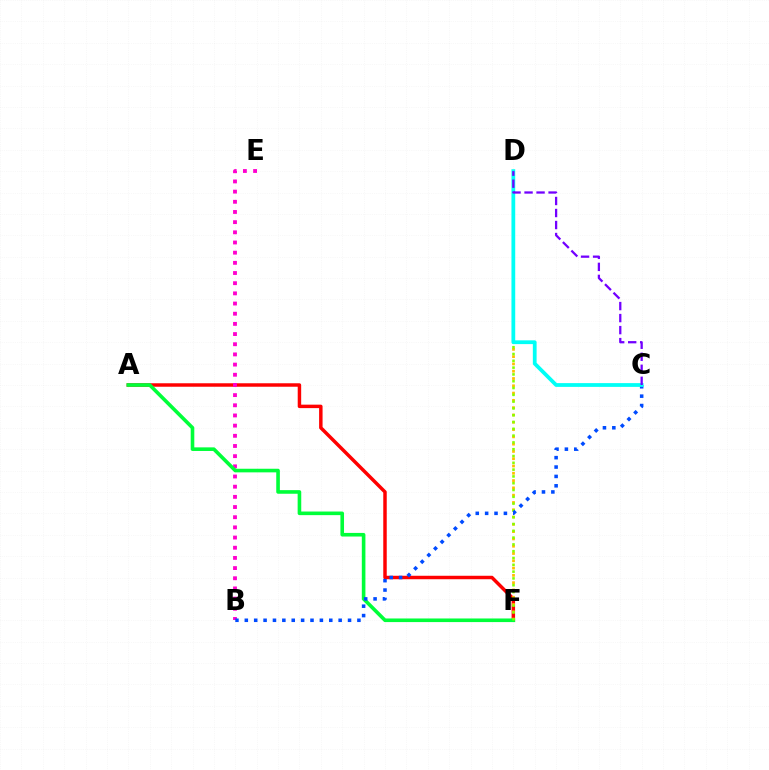{('A', 'F'): [{'color': '#ff0000', 'line_style': 'solid', 'thickness': 2.5}, {'color': '#00ff39', 'line_style': 'solid', 'thickness': 2.6}], ('B', 'E'): [{'color': '#ff00cf', 'line_style': 'dotted', 'thickness': 2.76}], ('D', 'F'): [{'color': '#ffbd00', 'line_style': 'dotted', 'thickness': 1.98}, {'color': '#84ff00', 'line_style': 'dotted', 'thickness': 1.85}], ('B', 'C'): [{'color': '#004bff', 'line_style': 'dotted', 'thickness': 2.55}], ('C', 'D'): [{'color': '#00fff6', 'line_style': 'solid', 'thickness': 2.71}, {'color': '#7200ff', 'line_style': 'dashed', 'thickness': 1.63}]}